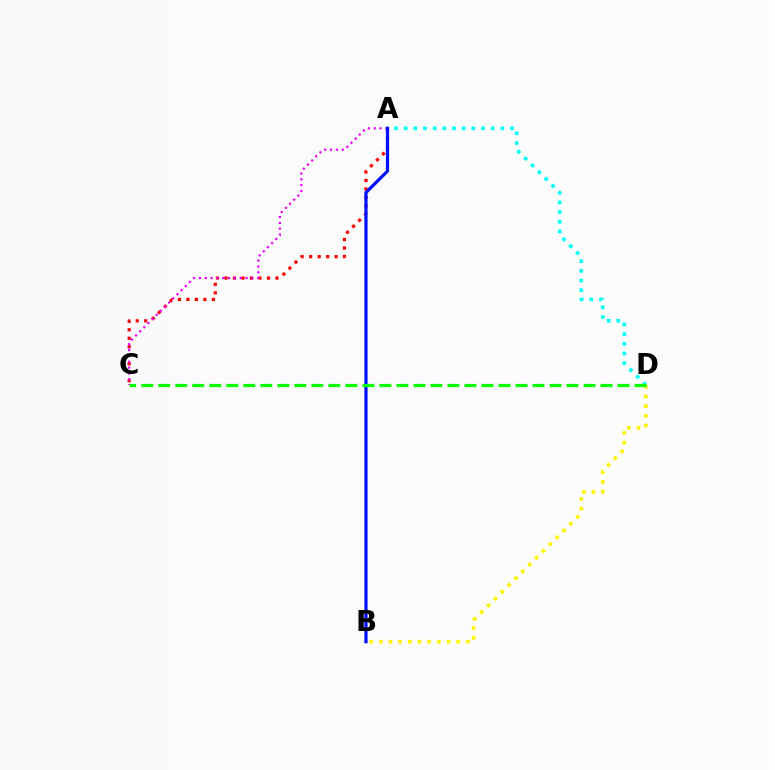{('A', 'D'): [{'color': '#00fff6', 'line_style': 'dotted', 'thickness': 2.63}], ('A', 'C'): [{'color': '#ff0000', 'line_style': 'dotted', 'thickness': 2.31}, {'color': '#ee00ff', 'line_style': 'dotted', 'thickness': 1.59}], ('B', 'D'): [{'color': '#fcf500', 'line_style': 'dotted', 'thickness': 2.62}], ('A', 'B'): [{'color': '#0010ff', 'line_style': 'solid', 'thickness': 2.31}], ('C', 'D'): [{'color': '#08ff00', 'line_style': 'dashed', 'thickness': 2.31}]}